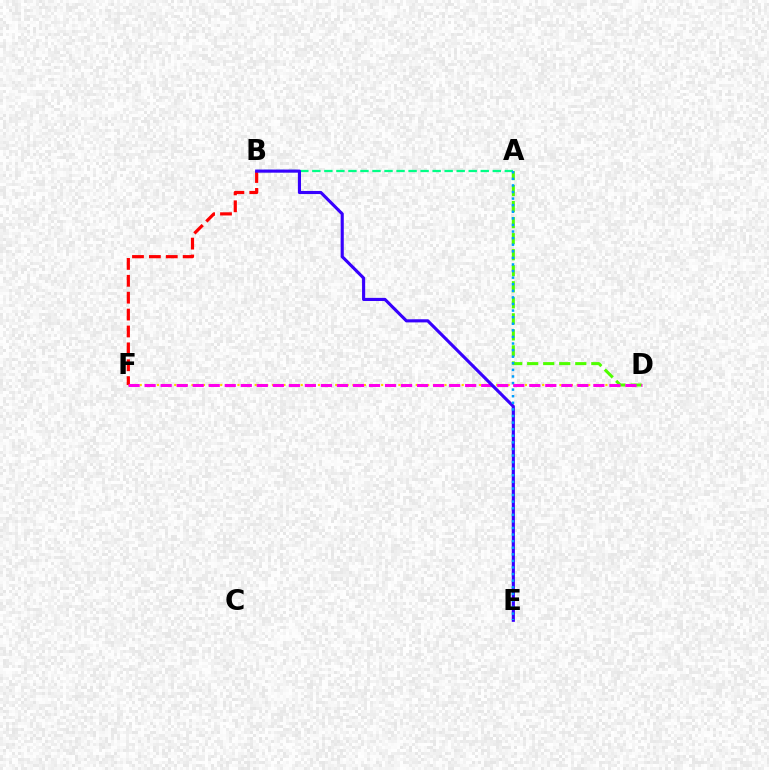{('D', 'F'): [{'color': '#ffd500', 'line_style': 'dotted', 'thickness': 1.56}, {'color': '#ff00ed', 'line_style': 'dashed', 'thickness': 2.18}], ('A', 'D'): [{'color': '#4fff00', 'line_style': 'dashed', 'thickness': 2.18}], ('B', 'F'): [{'color': '#ff0000', 'line_style': 'dashed', 'thickness': 2.29}], ('A', 'B'): [{'color': '#00ff86', 'line_style': 'dashed', 'thickness': 1.63}], ('B', 'E'): [{'color': '#3700ff', 'line_style': 'solid', 'thickness': 2.25}], ('A', 'E'): [{'color': '#009eff', 'line_style': 'dotted', 'thickness': 1.79}]}